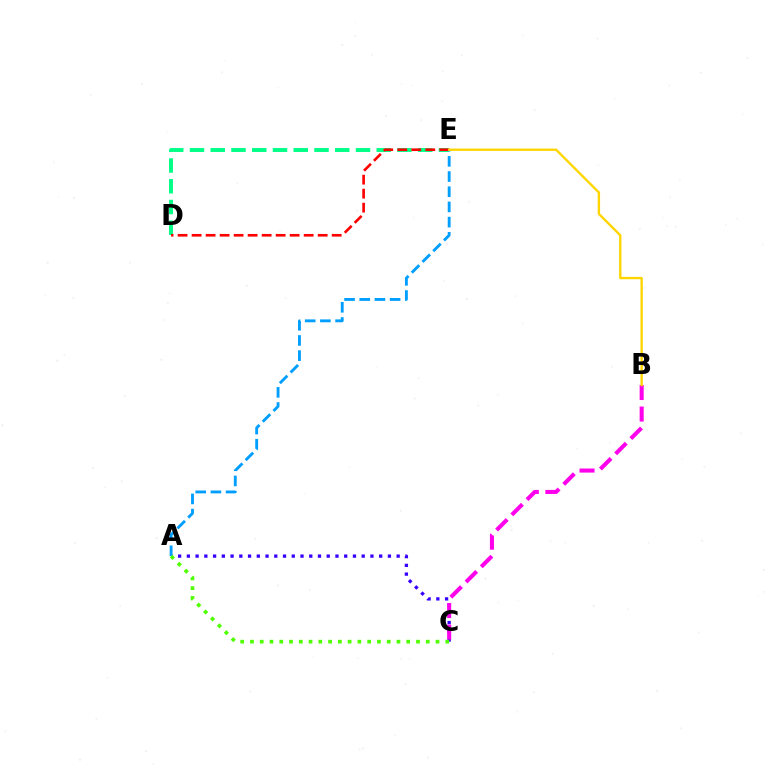{('A', 'C'): [{'color': '#3700ff', 'line_style': 'dotted', 'thickness': 2.38}, {'color': '#4fff00', 'line_style': 'dotted', 'thickness': 2.65}], ('D', 'E'): [{'color': '#00ff86', 'line_style': 'dashed', 'thickness': 2.82}, {'color': '#ff0000', 'line_style': 'dashed', 'thickness': 1.9}], ('A', 'E'): [{'color': '#009eff', 'line_style': 'dashed', 'thickness': 2.06}], ('B', 'C'): [{'color': '#ff00ed', 'line_style': 'dashed', 'thickness': 2.92}], ('B', 'E'): [{'color': '#ffd500', 'line_style': 'solid', 'thickness': 1.7}]}